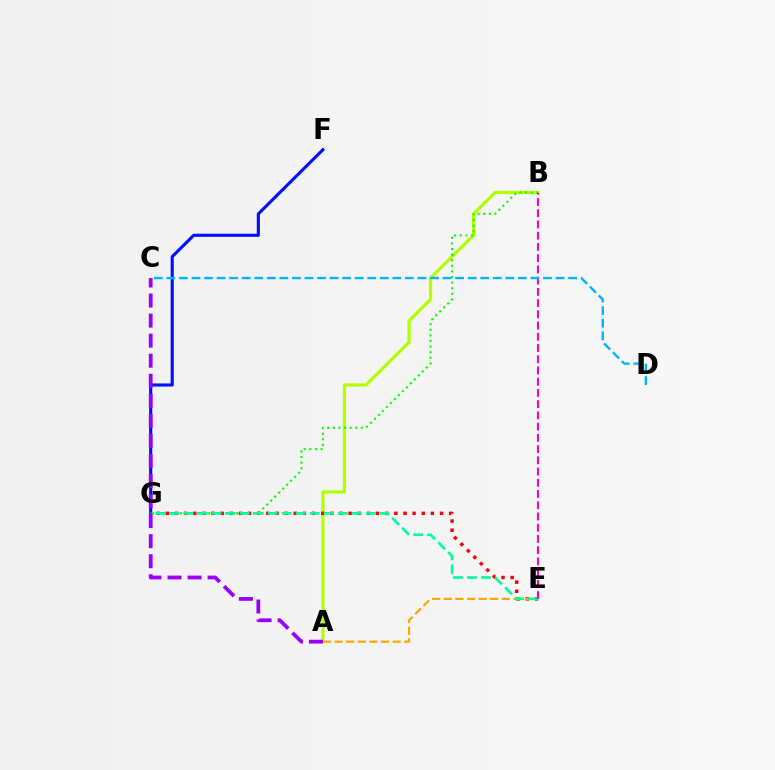{('A', 'B'): [{'color': '#b3ff00', 'line_style': 'solid', 'thickness': 2.32}], ('F', 'G'): [{'color': '#0010ff', 'line_style': 'solid', 'thickness': 2.25}], ('B', 'G'): [{'color': '#08ff00', 'line_style': 'dotted', 'thickness': 1.52}], ('E', 'G'): [{'color': '#ff0000', 'line_style': 'dotted', 'thickness': 2.48}, {'color': '#00ff9d', 'line_style': 'dashed', 'thickness': 1.9}], ('A', 'E'): [{'color': '#ffa500', 'line_style': 'dashed', 'thickness': 1.58}], ('B', 'E'): [{'color': '#ff00bd', 'line_style': 'dashed', 'thickness': 1.53}], ('A', 'C'): [{'color': '#9b00ff', 'line_style': 'dashed', 'thickness': 2.72}], ('C', 'D'): [{'color': '#00b5ff', 'line_style': 'dashed', 'thickness': 1.71}]}